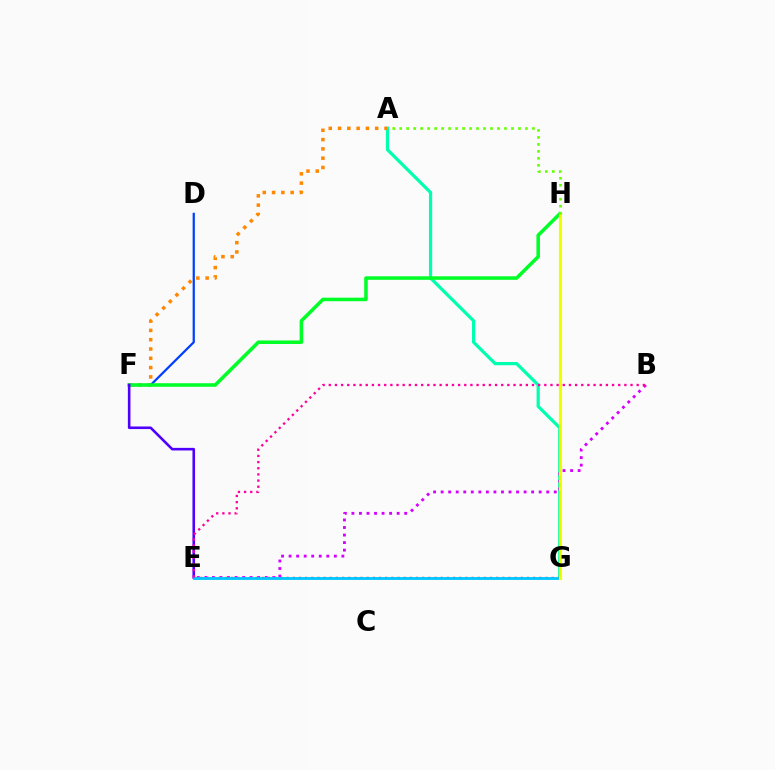{('A', 'G'): [{'color': '#00ffaf', 'line_style': 'solid', 'thickness': 2.32}], ('E', 'G'): [{'color': '#ff0000', 'line_style': 'dotted', 'thickness': 1.67}, {'color': '#00c7ff', 'line_style': 'solid', 'thickness': 2.04}], ('A', 'F'): [{'color': '#ff8800', 'line_style': 'dotted', 'thickness': 2.53}], ('D', 'F'): [{'color': '#003fff', 'line_style': 'solid', 'thickness': 1.61}], ('F', 'H'): [{'color': '#00ff27', 'line_style': 'solid', 'thickness': 2.55}], ('B', 'E'): [{'color': '#d600ff', 'line_style': 'dotted', 'thickness': 2.05}, {'color': '#ff00a0', 'line_style': 'dotted', 'thickness': 1.67}], ('E', 'F'): [{'color': '#4f00ff', 'line_style': 'solid', 'thickness': 1.87}], ('G', 'H'): [{'color': '#eeff00', 'line_style': 'solid', 'thickness': 2.28}], ('A', 'H'): [{'color': '#66ff00', 'line_style': 'dotted', 'thickness': 1.9}]}